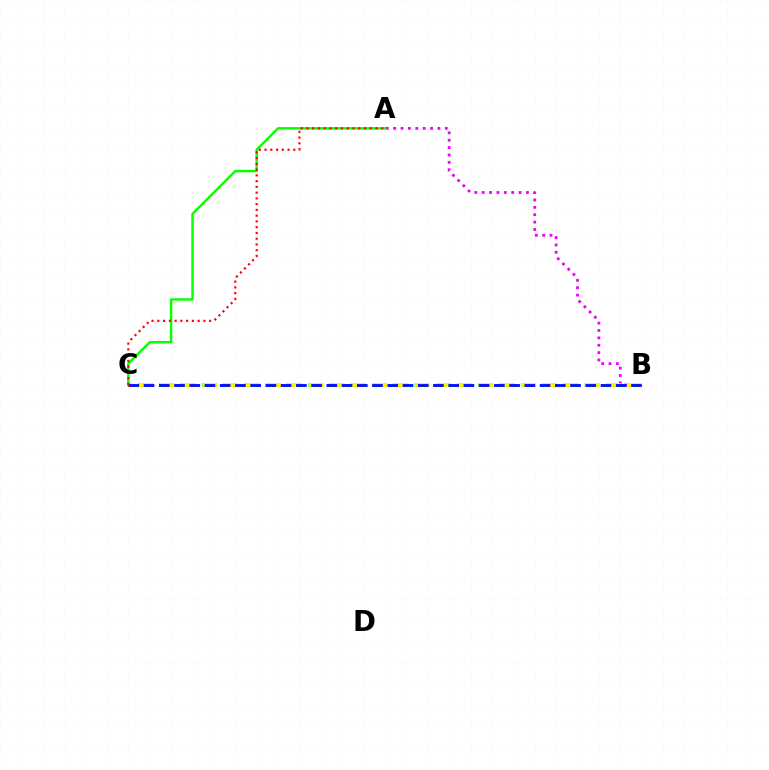{('A', 'B'): [{'color': '#ee00ff', 'line_style': 'dotted', 'thickness': 2.0}], ('B', 'C'): [{'color': '#00fff6', 'line_style': 'dotted', 'thickness': 2.89}, {'color': '#fcf500', 'line_style': 'dashed', 'thickness': 2.89}, {'color': '#0010ff', 'line_style': 'dashed', 'thickness': 2.07}], ('A', 'C'): [{'color': '#08ff00', 'line_style': 'solid', 'thickness': 1.75}, {'color': '#ff0000', 'line_style': 'dotted', 'thickness': 1.56}]}